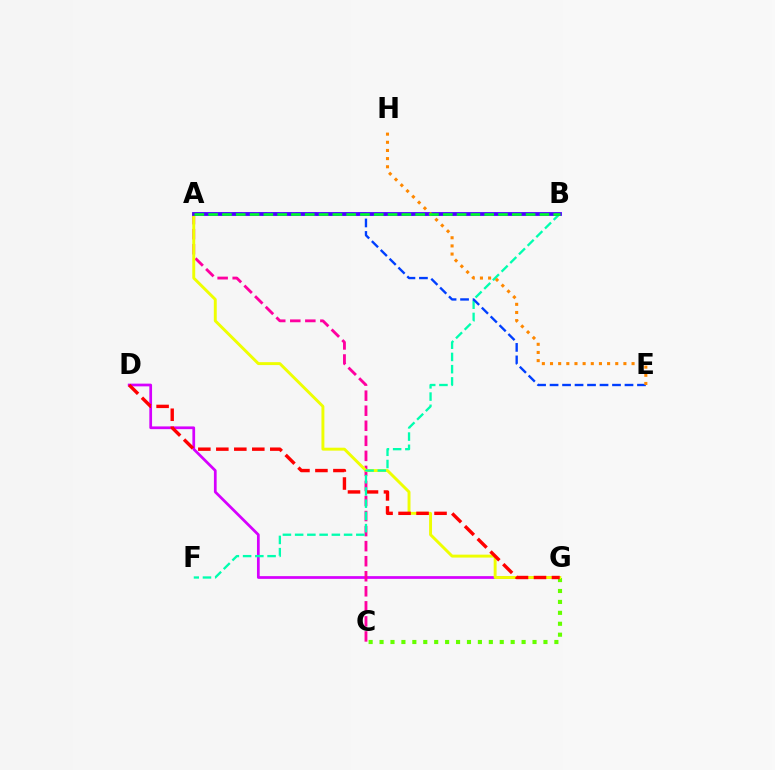{('D', 'G'): [{'color': '#d600ff', 'line_style': 'solid', 'thickness': 1.97}, {'color': '#ff0000', 'line_style': 'dashed', 'thickness': 2.44}], ('C', 'G'): [{'color': '#66ff00', 'line_style': 'dotted', 'thickness': 2.97}], ('A', 'C'): [{'color': '#ff00a0', 'line_style': 'dashed', 'thickness': 2.04}], ('A', 'G'): [{'color': '#eeff00', 'line_style': 'solid', 'thickness': 2.1}], ('B', 'F'): [{'color': '#00ffaf', 'line_style': 'dashed', 'thickness': 1.66}], ('A', 'E'): [{'color': '#003fff', 'line_style': 'dashed', 'thickness': 1.7}], ('A', 'B'): [{'color': '#00c7ff', 'line_style': 'dotted', 'thickness': 1.84}, {'color': '#4f00ff', 'line_style': 'solid', 'thickness': 2.74}, {'color': '#00ff27', 'line_style': 'dashed', 'thickness': 1.88}], ('E', 'H'): [{'color': '#ff8800', 'line_style': 'dotted', 'thickness': 2.22}]}